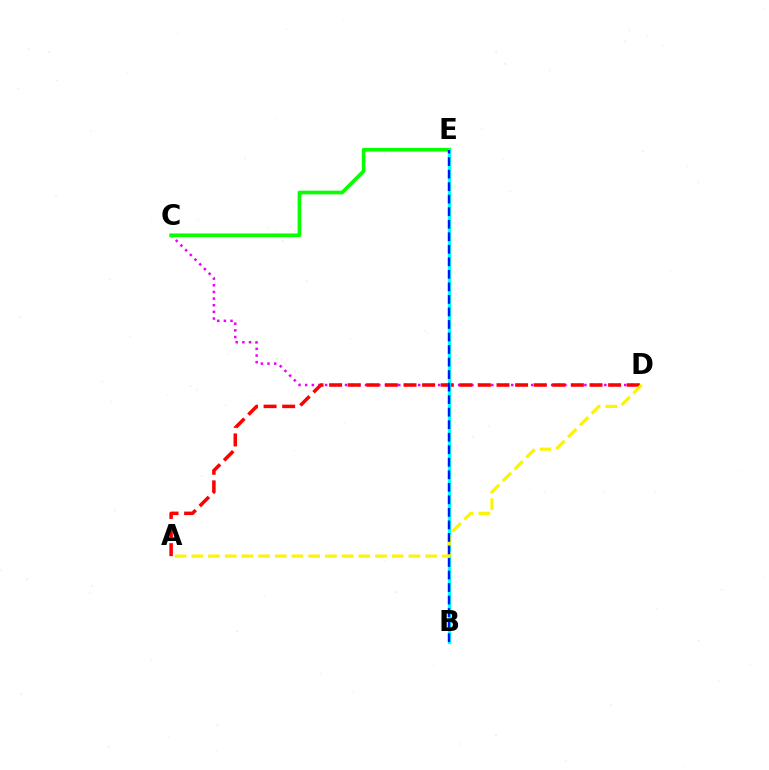{('C', 'D'): [{'color': '#ee00ff', 'line_style': 'dotted', 'thickness': 1.81}], ('C', 'E'): [{'color': '#08ff00', 'line_style': 'solid', 'thickness': 2.65}], ('A', 'D'): [{'color': '#ff0000', 'line_style': 'dashed', 'thickness': 2.53}, {'color': '#fcf500', 'line_style': 'dashed', 'thickness': 2.27}], ('B', 'E'): [{'color': '#00fff6', 'line_style': 'solid', 'thickness': 2.35}, {'color': '#0010ff', 'line_style': 'dashed', 'thickness': 1.7}]}